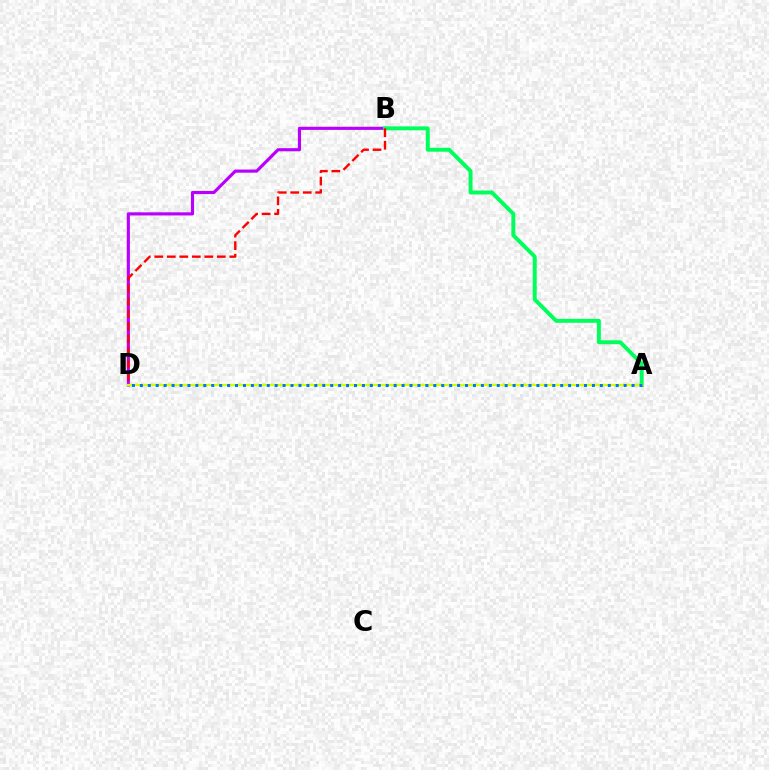{('B', 'D'): [{'color': '#b900ff', 'line_style': 'solid', 'thickness': 2.26}, {'color': '#ff0000', 'line_style': 'dashed', 'thickness': 1.7}], ('A', 'B'): [{'color': '#00ff5c', 'line_style': 'solid', 'thickness': 2.84}], ('A', 'D'): [{'color': '#d1ff00', 'line_style': 'solid', 'thickness': 1.65}, {'color': '#0074ff', 'line_style': 'dotted', 'thickness': 2.15}]}